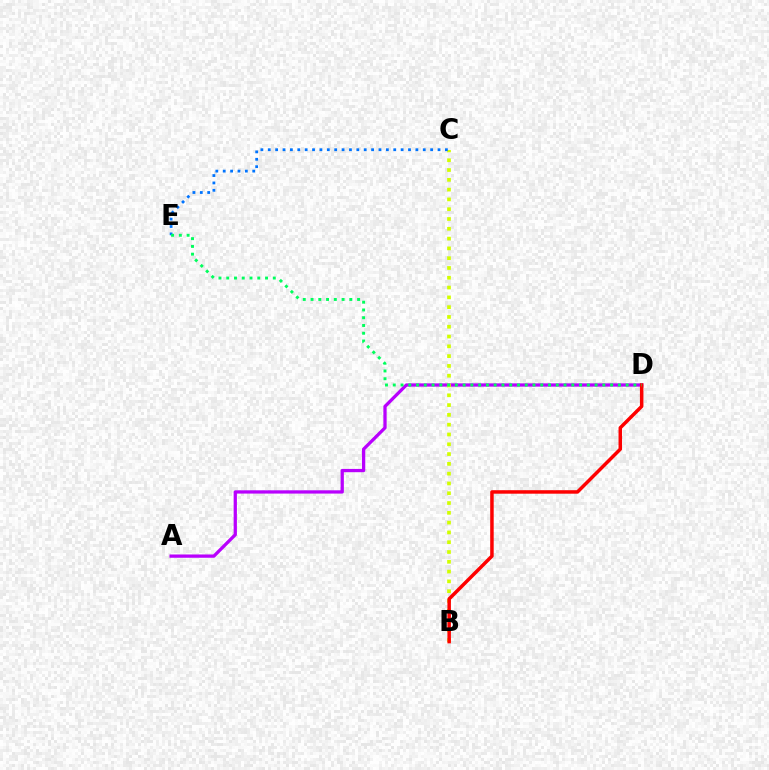{('A', 'D'): [{'color': '#b900ff', 'line_style': 'solid', 'thickness': 2.36}], ('B', 'C'): [{'color': '#d1ff00', 'line_style': 'dotted', 'thickness': 2.66}], ('B', 'D'): [{'color': '#ff0000', 'line_style': 'solid', 'thickness': 2.52}], ('C', 'E'): [{'color': '#0074ff', 'line_style': 'dotted', 'thickness': 2.01}], ('D', 'E'): [{'color': '#00ff5c', 'line_style': 'dotted', 'thickness': 2.11}]}